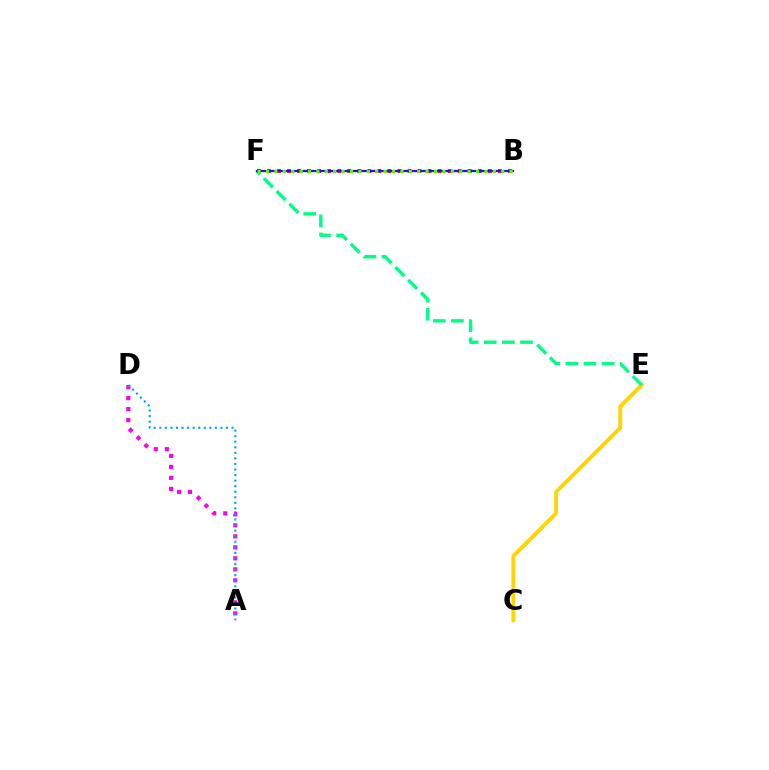{('C', 'E'): [{'color': '#ffd500', 'line_style': 'solid', 'thickness': 2.8}], ('E', 'F'): [{'color': '#00ff86', 'line_style': 'dashed', 'thickness': 2.46}], ('B', 'F'): [{'color': '#ff0000', 'line_style': 'dotted', 'thickness': 2.73}, {'color': '#3700ff', 'line_style': 'solid', 'thickness': 1.61}, {'color': '#4fff00', 'line_style': 'dotted', 'thickness': 2.28}], ('A', 'D'): [{'color': '#ff00ed', 'line_style': 'dotted', 'thickness': 2.99}, {'color': '#009eff', 'line_style': 'dotted', 'thickness': 1.51}]}